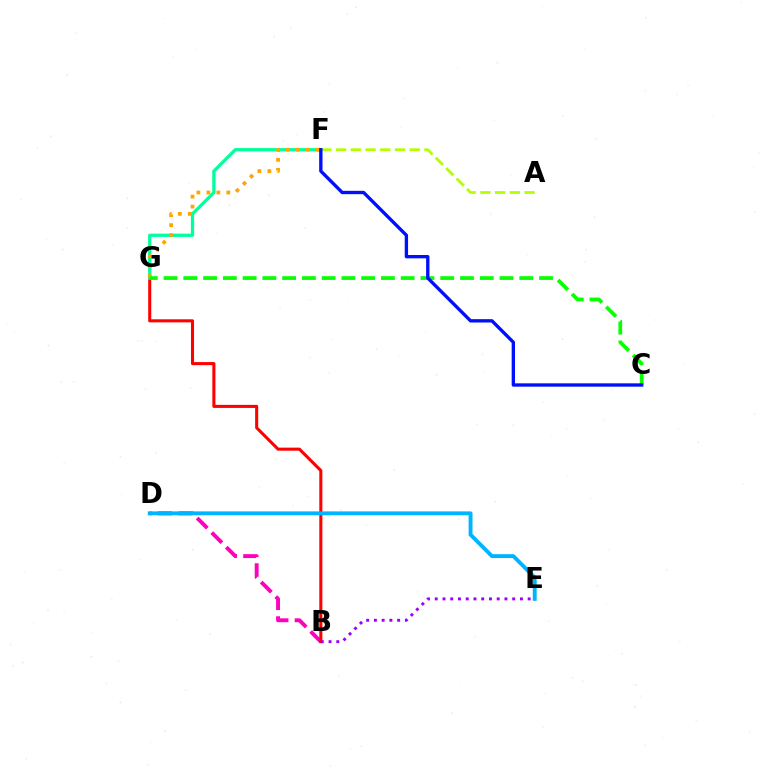{('B', 'D'): [{'color': '#ff00bd', 'line_style': 'dashed', 'thickness': 2.8}], ('B', 'G'): [{'color': '#ff0000', 'line_style': 'solid', 'thickness': 2.21}], ('F', 'G'): [{'color': '#00ff9d', 'line_style': 'solid', 'thickness': 2.35}, {'color': '#ffa500', 'line_style': 'dotted', 'thickness': 2.71}], ('A', 'F'): [{'color': '#b3ff00', 'line_style': 'dashed', 'thickness': 2.0}], ('B', 'E'): [{'color': '#9b00ff', 'line_style': 'dotted', 'thickness': 2.1}], ('D', 'E'): [{'color': '#00b5ff', 'line_style': 'solid', 'thickness': 2.8}], ('C', 'G'): [{'color': '#08ff00', 'line_style': 'dashed', 'thickness': 2.68}], ('C', 'F'): [{'color': '#0010ff', 'line_style': 'solid', 'thickness': 2.41}]}